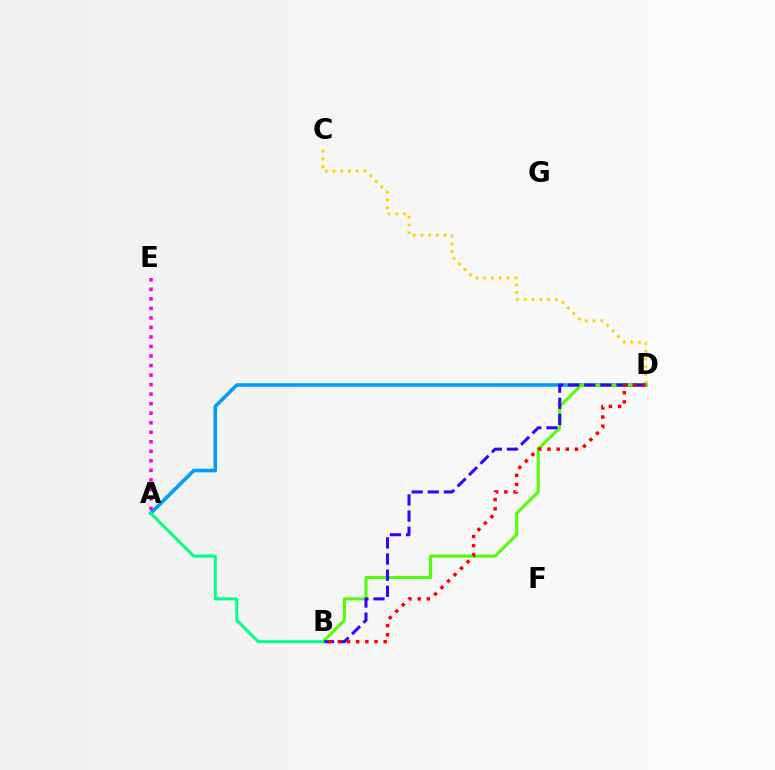{('C', 'D'): [{'color': '#ffd500', 'line_style': 'dotted', 'thickness': 2.11}], ('A', 'D'): [{'color': '#009eff', 'line_style': 'solid', 'thickness': 2.58}], ('B', 'D'): [{'color': '#4fff00', 'line_style': 'solid', 'thickness': 2.17}, {'color': '#3700ff', 'line_style': 'dashed', 'thickness': 2.19}, {'color': '#ff0000', 'line_style': 'dotted', 'thickness': 2.49}], ('A', 'E'): [{'color': '#ff00ed', 'line_style': 'dotted', 'thickness': 2.59}], ('A', 'B'): [{'color': '#00ff86', 'line_style': 'solid', 'thickness': 2.15}]}